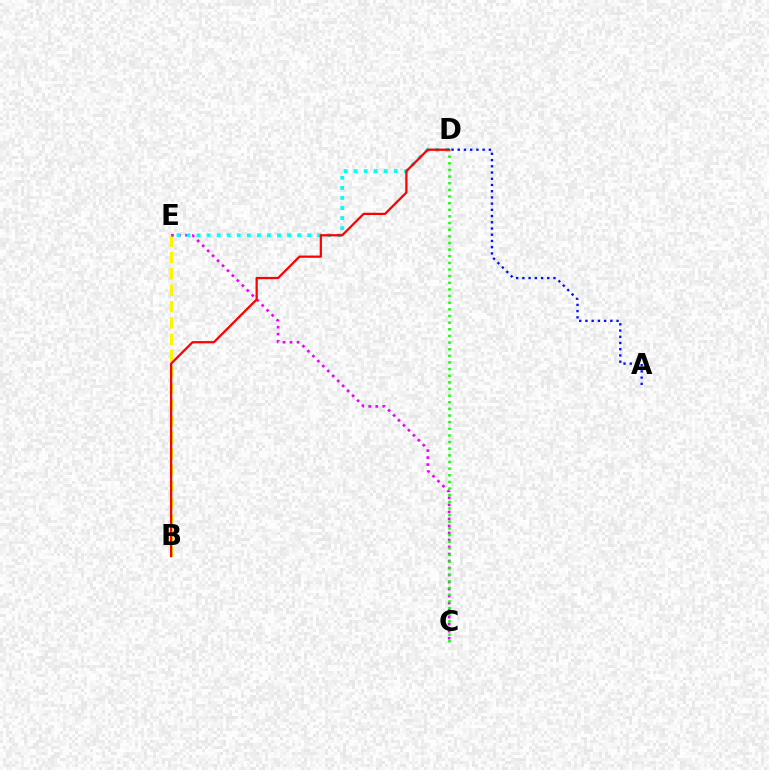{('B', 'E'): [{'color': '#fcf500', 'line_style': 'dashed', 'thickness': 2.22}], ('C', 'E'): [{'color': '#ee00ff', 'line_style': 'dotted', 'thickness': 1.91}], ('C', 'D'): [{'color': '#08ff00', 'line_style': 'dotted', 'thickness': 1.8}], ('D', 'E'): [{'color': '#00fff6', 'line_style': 'dotted', 'thickness': 2.73}], ('B', 'D'): [{'color': '#ff0000', 'line_style': 'solid', 'thickness': 1.62}], ('A', 'D'): [{'color': '#0010ff', 'line_style': 'dotted', 'thickness': 1.69}]}